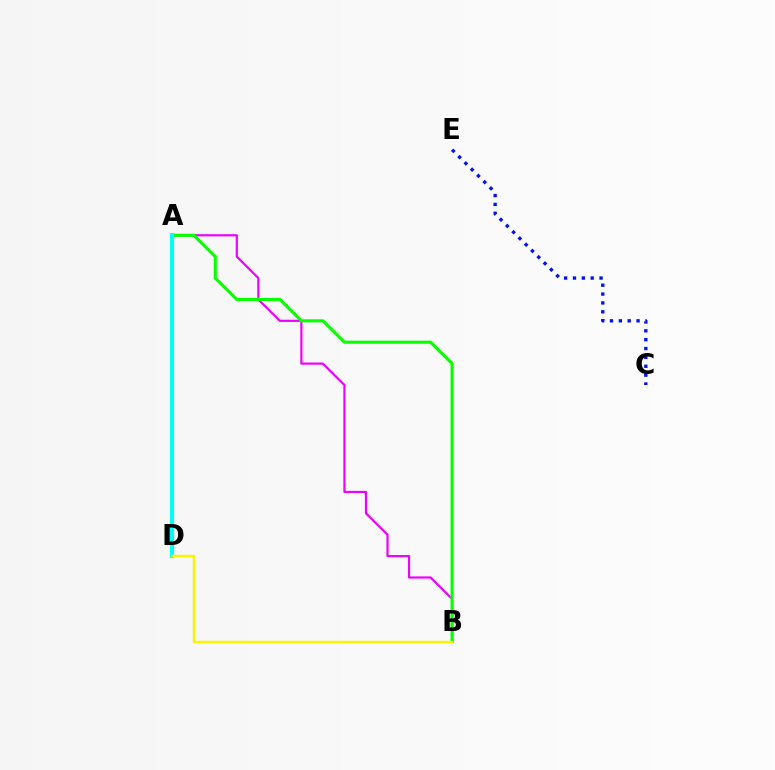{('A', 'D'): [{'color': '#ff0000', 'line_style': 'dashed', 'thickness': 2.17}, {'color': '#00fff6', 'line_style': 'solid', 'thickness': 2.98}], ('A', 'B'): [{'color': '#ee00ff', 'line_style': 'solid', 'thickness': 1.58}, {'color': '#08ff00', 'line_style': 'solid', 'thickness': 2.23}], ('B', 'D'): [{'color': '#fcf500', 'line_style': 'solid', 'thickness': 1.76}], ('C', 'E'): [{'color': '#0010ff', 'line_style': 'dotted', 'thickness': 2.41}]}